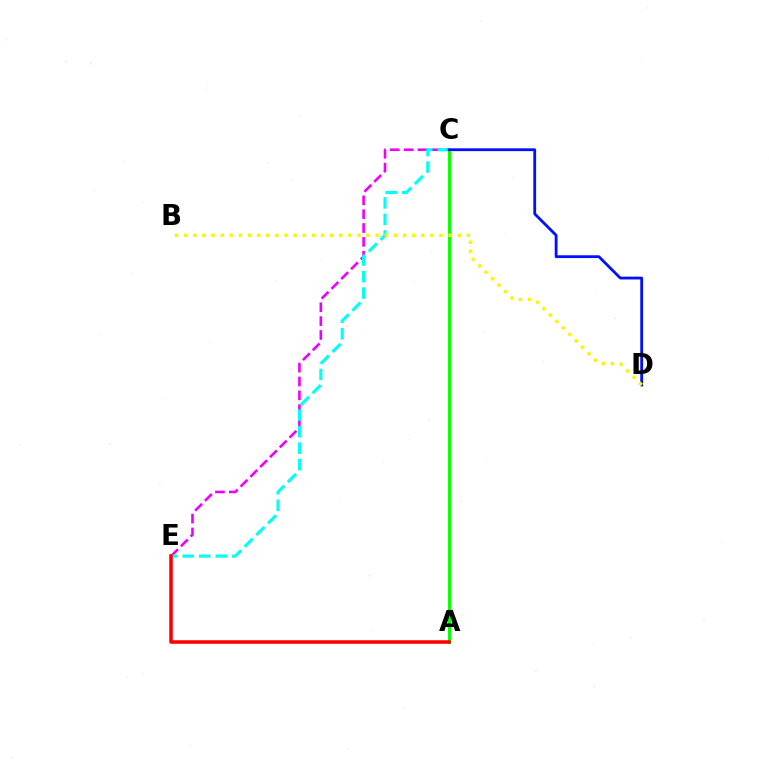{('C', 'E'): [{'color': '#ee00ff', 'line_style': 'dashed', 'thickness': 1.88}, {'color': '#00fff6', 'line_style': 'dashed', 'thickness': 2.24}], ('A', 'C'): [{'color': '#08ff00', 'line_style': 'solid', 'thickness': 2.12}], ('C', 'D'): [{'color': '#0010ff', 'line_style': 'solid', 'thickness': 2.02}], ('A', 'E'): [{'color': '#ff0000', 'line_style': 'solid', 'thickness': 2.55}], ('B', 'D'): [{'color': '#fcf500', 'line_style': 'dotted', 'thickness': 2.48}]}